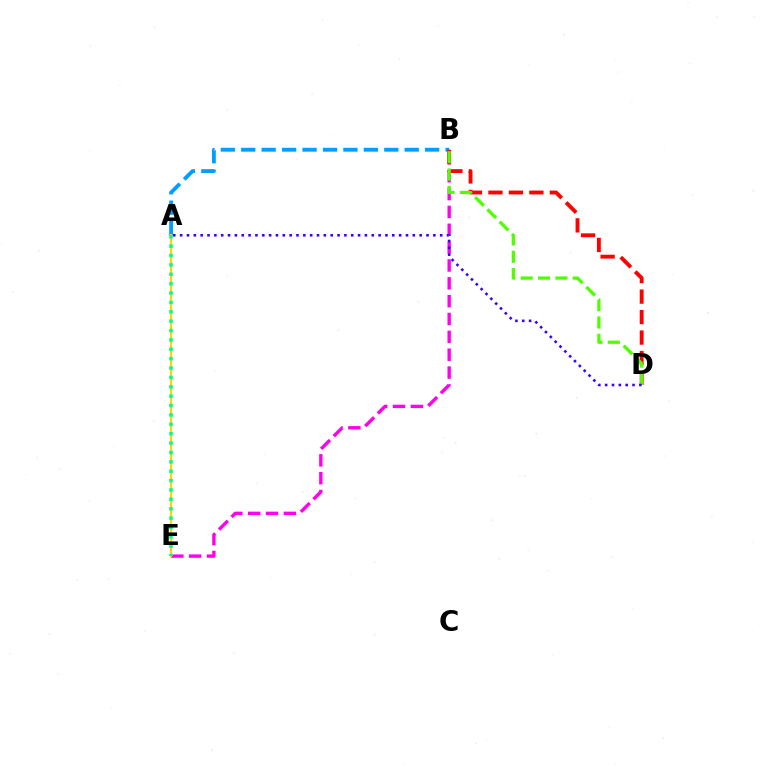{('A', 'B'): [{'color': '#009eff', 'line_style': 'dashed', 'thickness': 2.78}], ('B', 'E'): [{'color': '#ff00ed', 'line_style': 'dashed', 'thickness': 2.42}], ('A', 'E'): [{'color': '#ffd500', 'line_style': 'solid', 'thickness': 1.54}, {'color': '#00ff86', 'line_style': 'dotted', 'thickness': 2.55}], ('B', 'D'): [{'color': '#ff0000', 'line_style': 'dashed', 'thickness': 2.78}, {'color': '#4fff00', 'line_style': 'dashed', 'thickness': 2.36}], ('A', 'D'): [{'color': '#3700ff', 'line_style': 'dotted', 'thickness': 1.86}]}